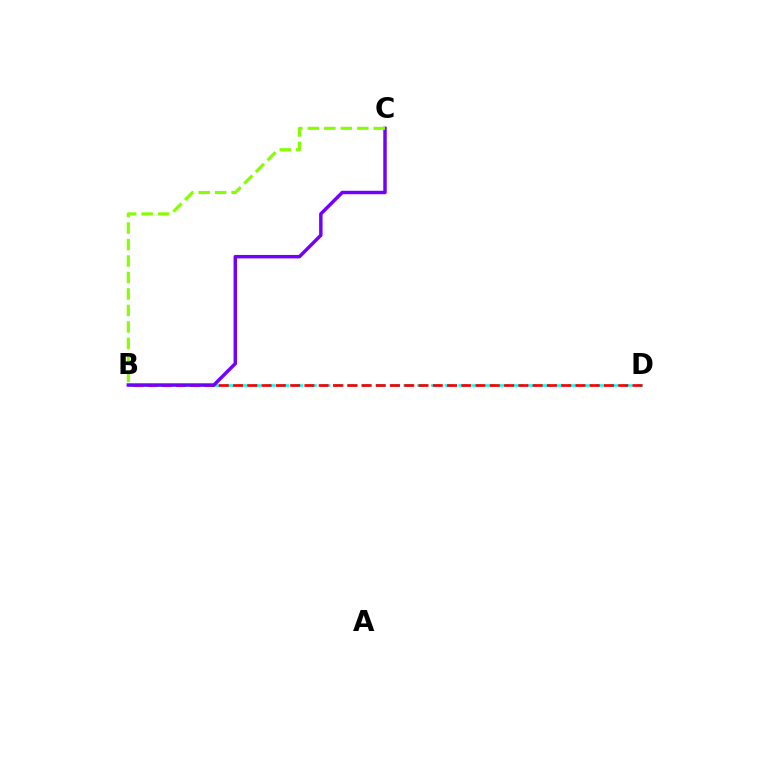{('B', 'D'): [{'color': '#00fff6', 'line_style': 'dashed', 'thickness': 1.87}, {'color': '#ff0000', 'line_style': 'dashed', 'thickness': 1.94}], ('B', 'C'): [{'color': '#7200ff', 'line_style': 'solid', 'thickness': 2.49}, {'color': '#84ff00', 'line_style': 'dashed', 'thickness': 2.24}]}